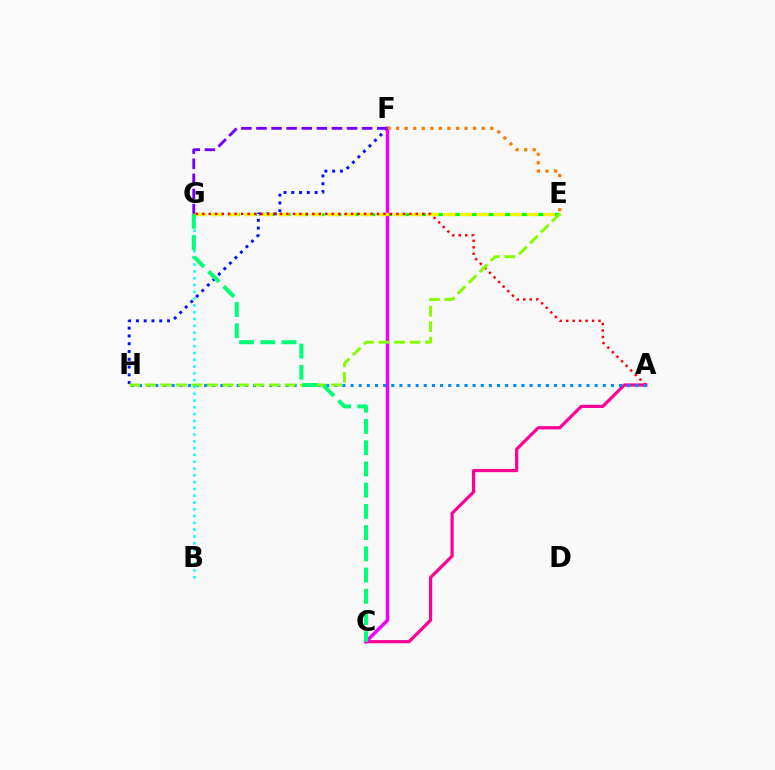{('F', 'H'): [{'color': '#0010ff', 'line_style': 'dotted', 'thickness': 2.11}], ('E', 'G'): [{'color': '#08ff00', 'line_style': 'dashed', 'thickness': 2.3}, {'color': '#fcf500', 'line_style': 'dashed', 'thickness': 2.26}], ('A', 'C'): [{'color': '#ff0094', 'line_style': 'solid', 'thickness': 2.3}], ('C', 'F'): [{'color': '#ee00ff', 'line_style': 'solid', 'thickness': 2.5}], ('A', 'G'): [{'color': '#ff0000', 'line_style': 'dotted', 'thickness': 1.76}], ('A', 'H'): [{'color': '#008cff', 'line_style': 'dotted', 'thickness': 2.21}], ('E', 'H'): [{'color': '#84ff00', 'line_style': 'dashed', 'thickness': 2.11}], ('E', 'F'): [{'color': '#ff7c00', 'line_style': 'dotted', 'thickness': 2.32}], ('F', 'G'): [{'color': '#7200ff', 'line_style': 'dashed', 'thickness': 2.05}], ('B', 'G'): [{'color': '#00fff6', 'line_style': 'dotted', 'thickness': 1.85}], ('C', 'G'): [{'color': '#00ff74', 'line_style': 'dashed', 'thickness': 2.88}]}